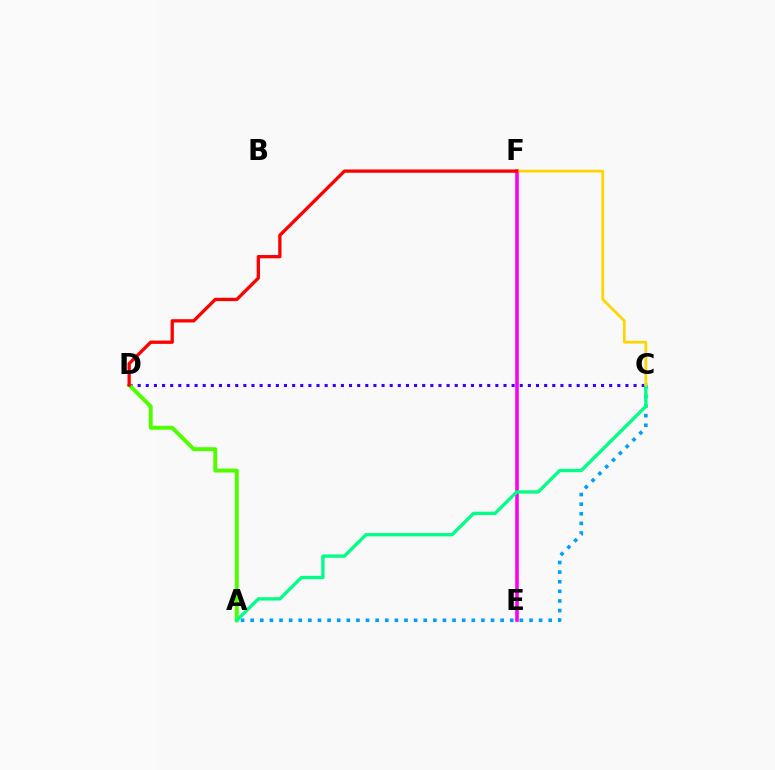{('A', 'C'): [{'color': '#009eff', 'line_style': 'dotted', 'thickness': 2.61}, {'color': '#00ff86', 'line_style': 'solid', 'thickness': 2.39}], ('C', 'D'): [{'color': '#3700ff', 'line_style': 'dotted', 'thickness': 2.21}], ('A', 'D'): [{'color': '#4fff00', 'line_style': 'solid', 'thickness': 2.83}], ('E', 'F'): [{'color': '#ff00ed', 'line_style': 'solid', 'thickness': 2.58}], ('C', 'F'): [{'color': '#ffd500', 'line_style': 'solid', 'thickness': 1.97}], ('D', 'F'): [{'color': '#ff0000', 'line_style': 'solid', 'thickness': 2.38}]}